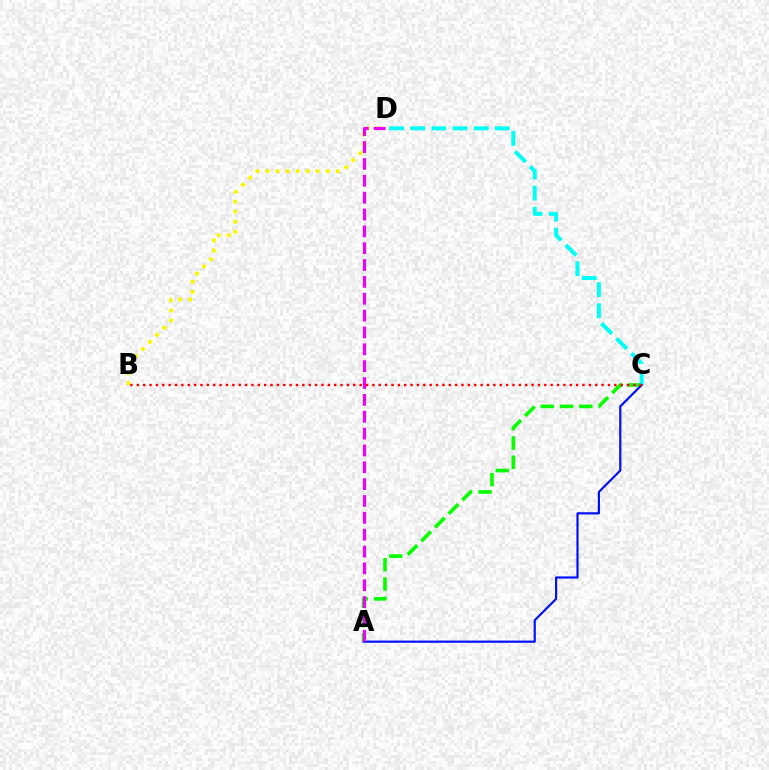{('B', 'D'): [{'color': '#fcf500', 'line_style': 'dotted', 'thickness': 2.73}], ('A', 'C'): [{'color': '#08ff00', 'line_style': 'dashed', 'thickness': 2.62}, {'color': '#0010ff', 'line_style': 'solid', 'thickness': 1.57}], ('C', 'D'): [{'color': '#00fff6', 'line_style': 'dashed', 'thickness': 2.87}], ('A', 'D'): [{'color': '#ee00ff', 'line_style': 'dashed', 'thickness': 2.29}], ('B', 'C'): [{'color': '#ff0000', 'line_style': 'dotted', 'thickness': 1.73}]}